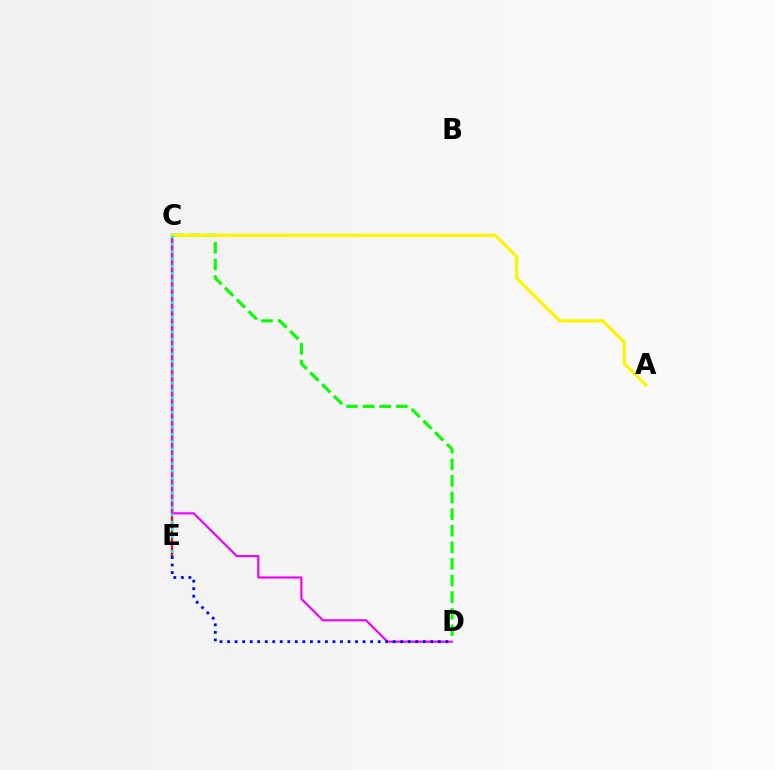{('C', 'E'): [{'color': '#ff0000', 'line_style': 'solid', 'thickness': 1.65}, {'color': '#00fff6', 'line_style': 'dotted', 'thickness': 1.99}], ('C', 'D'): [{'color': '#ee00ff', 'line_style': 'solid', 'thickness': 1.55}, {'color': '#08ff00', 'line_style': 'dashed', 'thickness': 2.26}], ('D', 'E'): [{'color': '#0010ff', 'line_style': 'dotted', 'thickness': 2.04}], ('A', 'C'): [{'color': '#fcf500', 'line_style': 'solid', 'thickness': 2.31}]}